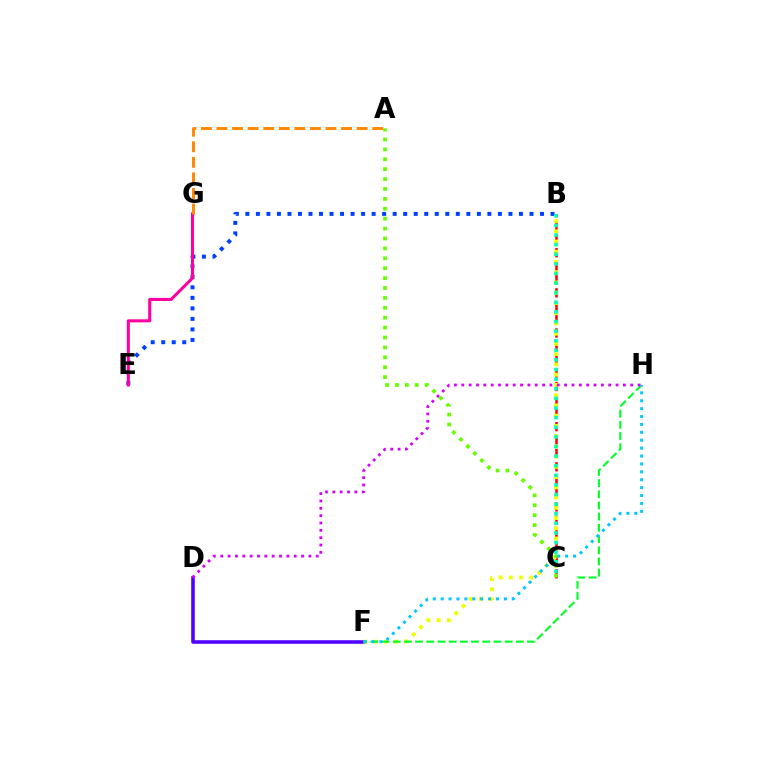{('B', 'E'): [{'color': '#003fff', 'line_style': 'dotted', 'thickness': 2.86}], ('D', 'F'): [{'color': '#4f00ff', 'line_style': 'solid', 'thickness': 2.56}], ('B', 'C'): [{'color': '#ff0000', 'line_style': 'dashed', 'thickness': 1.82}, {'color': '#00ffaf', 'line_style': 'dotted', 'thickness': 2.61}], ('E', 'G'): [{'color': '#ff00a0', 'line_style': 'solid', 'thickness': 2.2}], ('B', 'F'): [{'color': '#eeff00', 'line_style': 'dotted', 'thickness': 2.78}], ('F', 'H'): [{'color': '#00ff27', 'line_style': 'dashed', 'thickness': 1.52}, {'color': '#00c7ff', 'line_style': 'dotted', 'thickness': 2.15}], ('D', 'H'): [{'color': '#d600ff', 'line_style': 'dotted', 'thickness': 2.0}], ('A', 'C'): [{'color': '#66ff00', 'line_style': 'dotted', 'thickness': 2.69}], ('A', 'G'): [{'color': '#ff8800', 'line_style': 'dashed', 'thickness': 2.12}]}